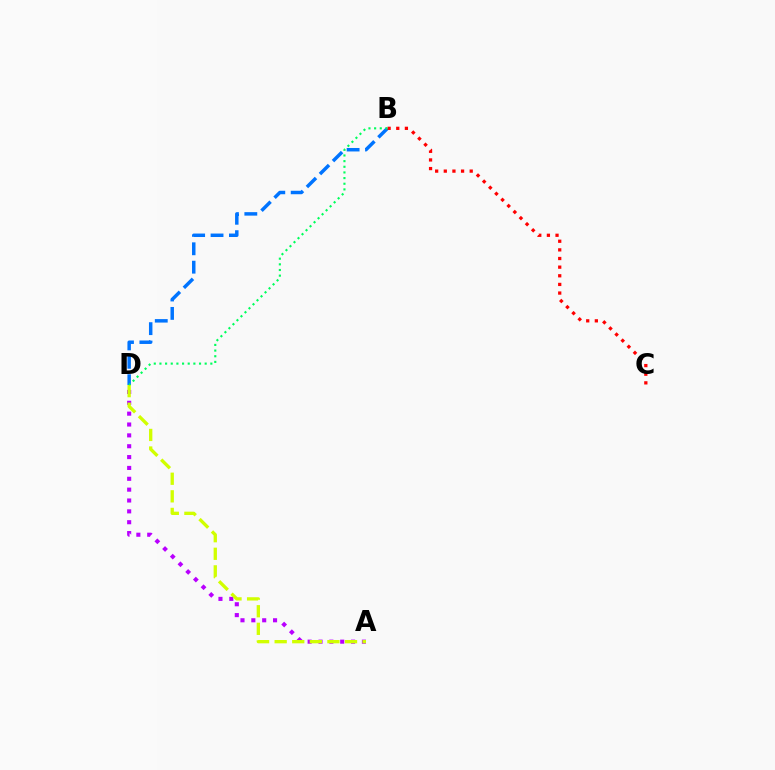{('B', 'D'): [{'color': '#0074ff', 'line_style': 'dashed', 'thickness': 2.5}, {'color': '#00ff5c', 'line_style': 'dotted', 'thickness': 1.54}], ('A', 'D'): [{'color': '#b900ff', 'line_style': 'dotted', 'thickness': 2.95}, {'color': '#d1ff00', 'line_style': 'dashed', 'thickness': 2.39}], ('B', 'C'): [{'color': '#ff0000', 'line_style': 'dotted', 'thickness': 2.35}]}